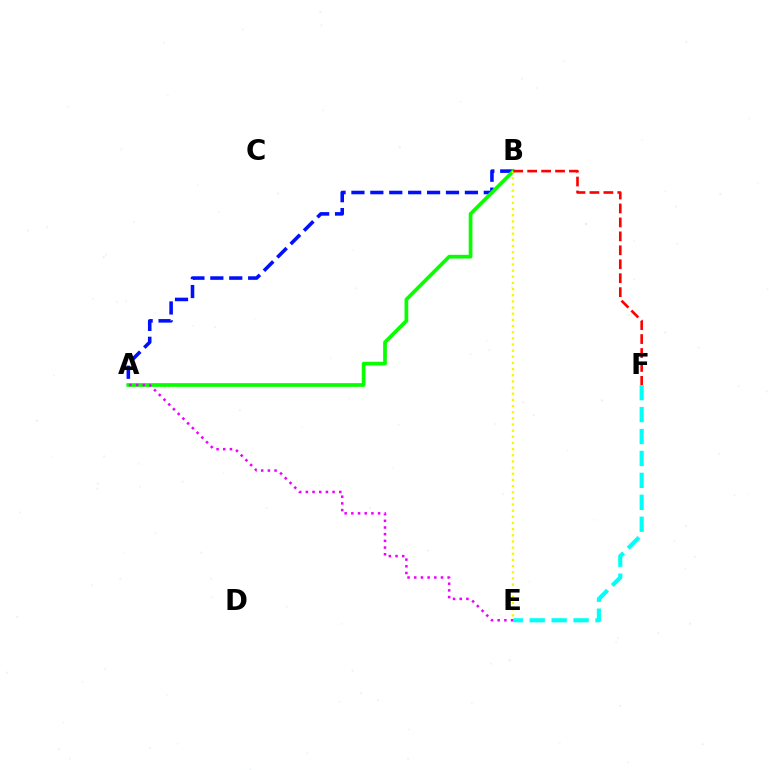{('E', 'F'): [{'color': '#00fff6', 'line_style': 'dashed', 'thickness': 2.98}], ('A', 'B'): [{'color': '#0010ff', 'line_style': 'dashed', 'thickness': 2.57}, {'color': '#08ff00', 'line_style': 'solid', 'thickness': 2.67}], ('A', 'E'): [{'color': '#ee00ff', 'line_style': 'dotted', 'thickness': 1.82}], ('B', 'E'): [{'color': '#fcf500', 'line_style': 'dotted', 'thickness': 1.67}], ('B', 'F'): [{'color': '#ff0000', 'line_style': 'dashed', 'thickness': 1.89}]}